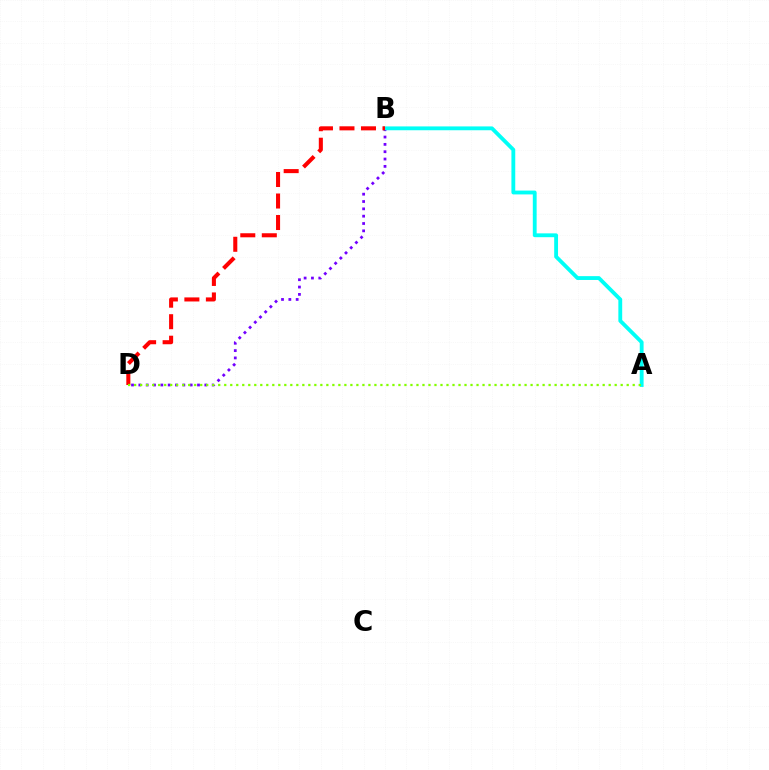{('B', 'D'): [{'color': '#7200ff', 'line_style': 'dotted', 'thickness': 1.99}, {'color': '#ff0000', 'line_style': 'dashed', 'thickness': 2.92}], ('A', 'B'): [{'color': '#00fff6', 'line_style': 'solid', 'thickness': 2.76}], ('A', 'D'): [{'color': '#84ff00', 'line_style': 'dotted', 'thickness': 1.63}]}